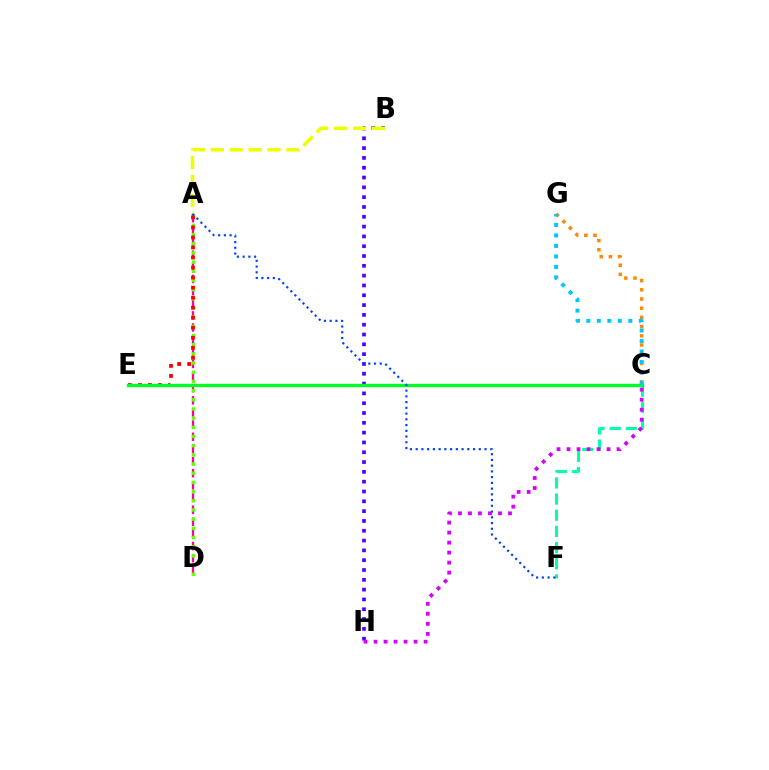{('A', 'D'): [{'color': '#ff00a0', 'line_style': 'dashed', 'thickness': 1.65}, {'color': '#66ff00', 'line_style': 'dotted', 'thickness': 2.49}], ('B', 'H'): [{'color': '#4f00ff', 'line_style': 'dotted', 'thickness': 2.67}], ('C', 'G'): [{'color': '#ff8800', 'line_style': 'dotted', 'thickness': 2.5}, {'color': '#00c7ff', 'line_style': 'dotted', 'thickness': 2.85}], ('C', 'F'): [{'color': '#00ffaf', 'line_style': 'dashed', 'thickness': 2.2}], ('A', 'B'): [{'color': '#eeff00', 'line_style': 'dashed', 'thickness': 2.56}], ('A', 'E'): [{'color': '#ff0000', 'line_style': 'dotted', 'thickness': 2.73}], ('C', 'E'): [{'color': '#00ff27', 'line_style': 'solid', 'thickness': 2.41}], ('A', 'F'): [{'color': '#003fff', 'line_style': 'dotted', 'thickness': 1.56}], ('C', 'H'): [{'color': '#d600ff', 'line_style': 'dotted', 'thickness': 2.72}]}